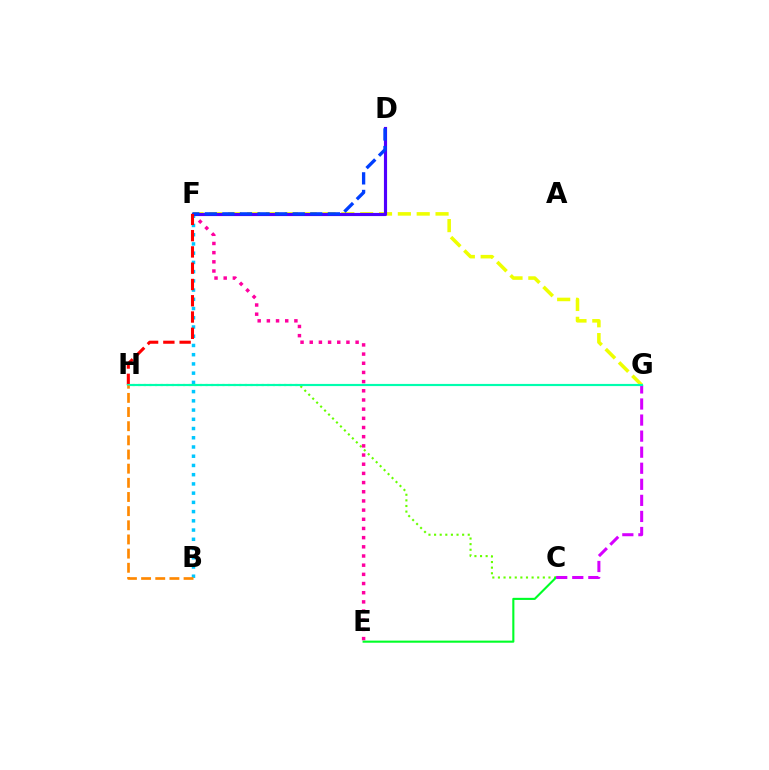{('C', 'H'): [{'color': '#66ff00', 'line_style': 'dotted', 'thickness': 1.52}], ('E', 'F'): [{'color': '#ff00a0', 'line_style': 'dotted', 'thickness': 2.49}], ('C', 'E'): [{'color': '#00ff27', 'line_style': 'solid', 'thickness': 1.52}], ('F', 'G'): [{'color': '#eeff00', 'line_style': 'dashed', 'thickness': 2.56}], ('B', 'F'): [{'color': '#00c7ff', 'line_style': 'dotted', 'thickness': 2.51}], ('C', 'G'): [{'color': '#d600ff', 'line_style': 'dashed', 'thickness': 2.18}], ('D', 'F'): [{'color': '#4f00ff', 'line_style': 'solid', 'thickness': 2.27}, {'color': '#003fff', 'line_style': 'dashed', 'thickness': 2.39}], ('F', 'H'): [{'color': '#ff0000', 'line_style': 'dashed', 'thickness': 2.21}], ('G', 'H'): [{'color': '#00ffaf', 'line_style': 'solid', 'thickness': 1.56}], ('B', 'H'): [{'color': '#ff8800', 'line_style': 'dashed', 'thickness': 1.92}]}